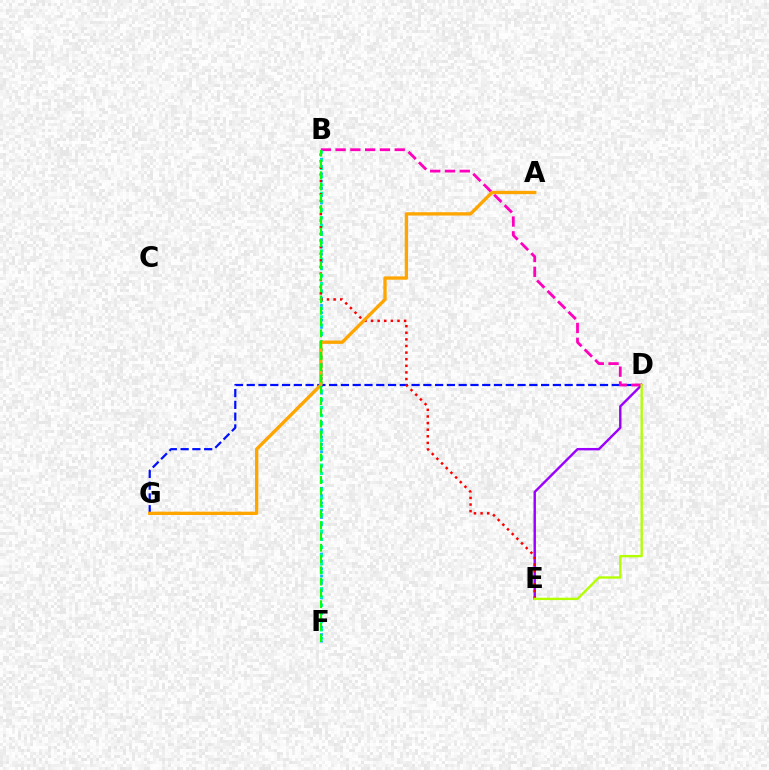{('B', 'F'): [{'color': '#00b5ff', 'line_style': 'dotted', 'thickness': 1.99}, {'color': '#00ff9d', 'line_style': 'dotted', 'thickness': 2.24}, {'color': '#08ff00', 'line_style': 'dashed', 'thickness': 1.53}], ('D', 'G'): [{'color': '#0010ff', 'line_style': 'dashed', 'thickness': 1.6}], ('D', 'E'): [{'color': '#9b00ff', 'line_style': 'solid', 'thickness': 1.74}, {'color': '#b3ff00', 'line_style': 'solid', 'thickness': 1.7}], ('B', 'D'): [{'color': '#ff00bd', 'line_style': 'dashed', 'thickness': 2.01}], ('B', 'E'): [{'color': '#ff0000', 'line_style': 'dotted', 'thickness': 1.8}], ('A', 'G'): [{'color': '#ffa500', 'line_style': 'solid', 'thickness': 2.4}]}